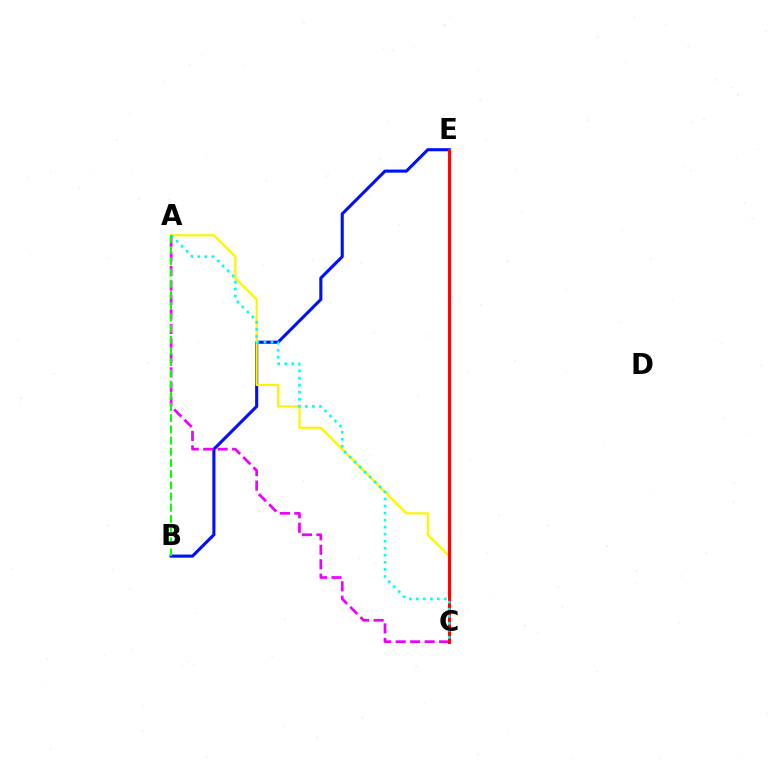{('B', 'E'): [{'color': '#0010ff', 'line_style': 'solid', 'thickness': 2.23}], ('A', 'C'): [{'color': '#fcf500', 'line_style': 'solid', 'thickness': 1.56}, {'color': '#ee00ff', 'line_style': 'dashed', 'thickness': 1.97}, {'color': '#00fff6', 'line_style': 'dotted', 'thickness': 1.91}], ('C', 'E'): [{'color': '#ff0000', 'line_style': 'solid', 'thickness': 2.12}], ('A', 'B'): [{'color': '#08ff00', 'line_style': 'dashed', 'thickness': 1.52}]}